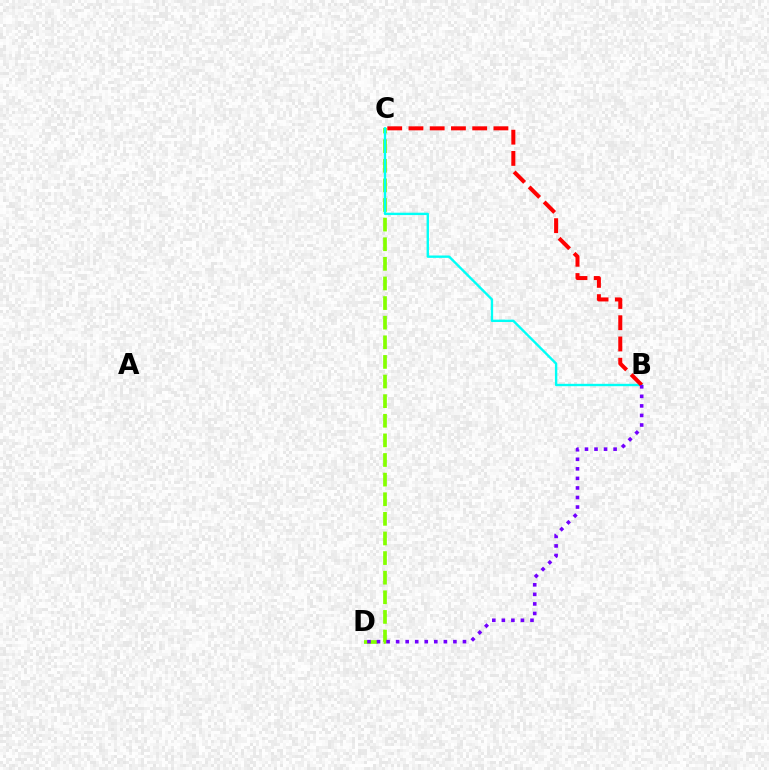{('C', 'D'): [{'color': '#84ff00', 'line_style': 'dashed', 'thickness': 2.66}], ('B', 'C'): [{'color': '#00fff6', 'line_style': 'solid', 'thickness': 1.71}, {'color': '#ff0000', 'line_style': 'dashed', 'thickness': 2.89}], ('B', 'D'): [{'color': '#7200ff', 'line_style': 'dotted', 'thickness': 2.59}]}